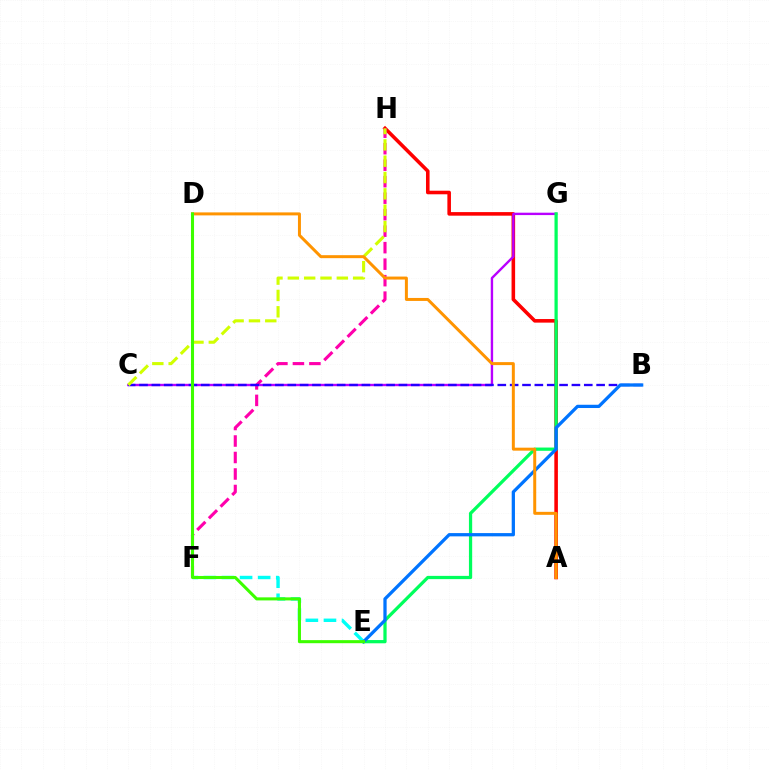{('A', 'H'): [{'color': '#ff0000', 'line_style': 'solid', 'thickness': 2.57}], ('E', 'F'): [{'color': '#00fff6', 'line_style': 'dashed', 'thickness': 2.46}], ('F', 'H'): [{'color': '#ff00ac', 'line_style': 'dashed', 'thickness': 2.24}], ('C', 'G'): [{'color': '#b900ff', 'line_style': 'solid', 'thickness': 1.72}], ('B', 'C'): [{'color': '#2500ff', 'line_style': 'dashed', 'thickness': 1.68}], ('C', 'H'): [{'color': '#d1ff00', 'line_style': 'dashed', 'thickness': 2.22}], ('E', 'G'): [{'color': '#00ff5c', 'line_style': 'solid', 'thickness': 2.33}], ('B', 'E'): [{'color': '#0074ff', 'line_style': 'solid', 'thickness': 2.35}], ('A', 'D'): [{'color': '#ff9400', 'line_style': 'solid', 'thickness': 2.15}], ('D', 'E'): [{'color': '#3dff00', 'line_style': 'solid', 'thickness': 2.2}]}